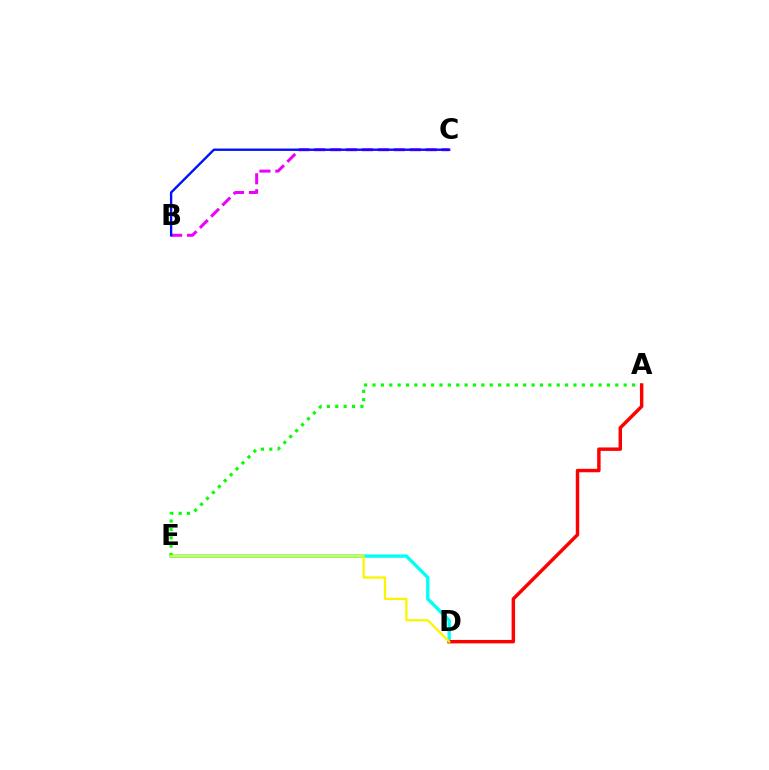{('B', 'C'): [{'color': '#ee00ff', 'line_style': 'dashed', 'thickness': 2.16}, {'color': '#0010ff', 'line_style': 'solid', 'thickness': 1.7}], ('D', 'E'): [{'color': '#00fff6', 'line_style': 'solid', 'thickness': 2.41}, {'color': '#fcf500', 'line_style': 'solid', 'thickness': 1.65}], ('A', 'E'): [{'color': '#08ff00', 'line_style': 'dotted', 'thickness': 2.27}], ('A', 'D'): [{'color': '#ff0000', 'line_style': 'solid', 'thickness': 2.48}]}